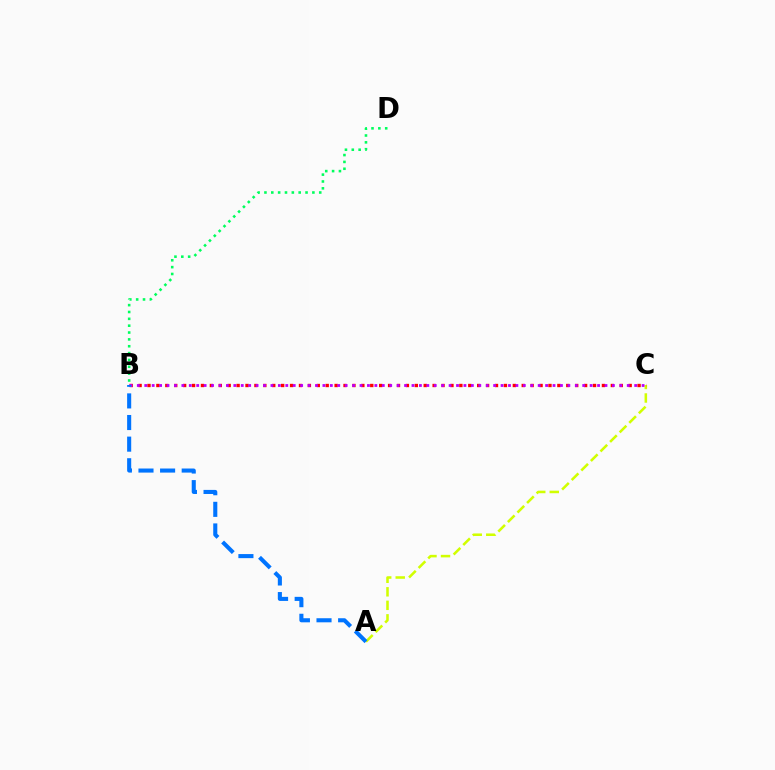{('A', 'C'): [{'color': '#d1ff00', 'line_style': 'dashed', 'thickness': 1.84}], ('B', 'C'): [{'color': '#ff0000', 'line_style': 'dotted', 'thickness': 2.42}, {'color': '#b900ff', 'line_style': 'dotted', 'thickness': 2.02}], ('A', 'B'): [{'color': '#0074ff', 'line_style': 'dashed', 'thickness': 2.94}], ('B', 'D'): [{'color': '#00ff5c', 'line_style': 'dotted', 'thickness': 1.86}]}